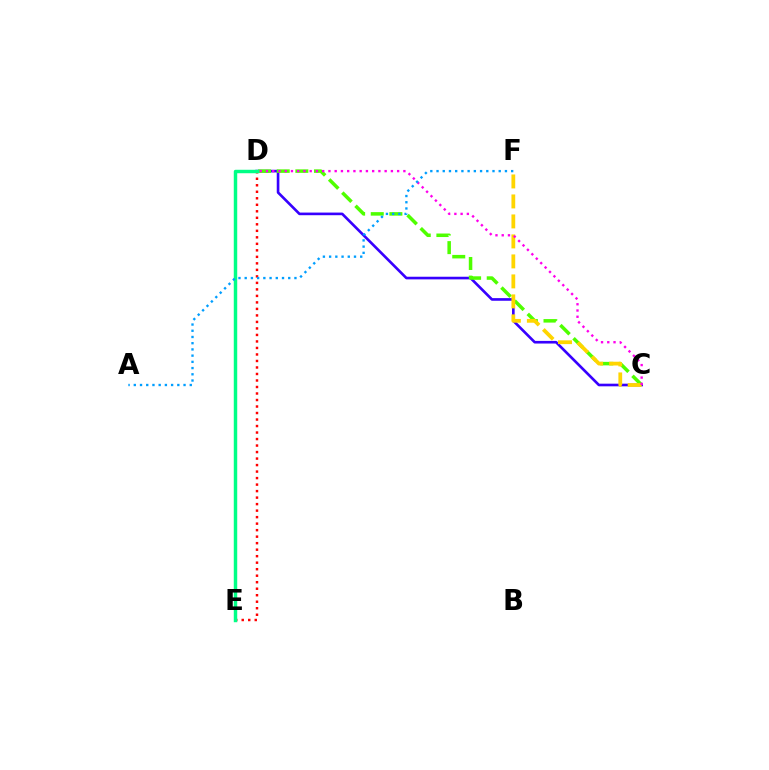{('C', 'D'): [{'color': '#3700ff', 'line_style': 'solid', 'thickness': 1.9}, {'color': '#4fff00', 'line_style': 'dashed', 'thickness': 2.53}, {'color': '#ff00ed', 'line_style': 'dotted', 'thickness': 1.7}], ('C', 'F'): [{'color': '#ffd500', 'line_style': 'dashed', 'thickness': 2.72}], ('D', 'E'): [{'color': '#ff0000', 'line_style': 'dotted', 'thickness': 1.77}, {'color': '#00ff86', 'line_style': 'solid', 'thickness': 2.48}], ('A', 'F'): [{'color': '#009eff', 'line_style': 'dotted', 'thickness': 1.69}]}